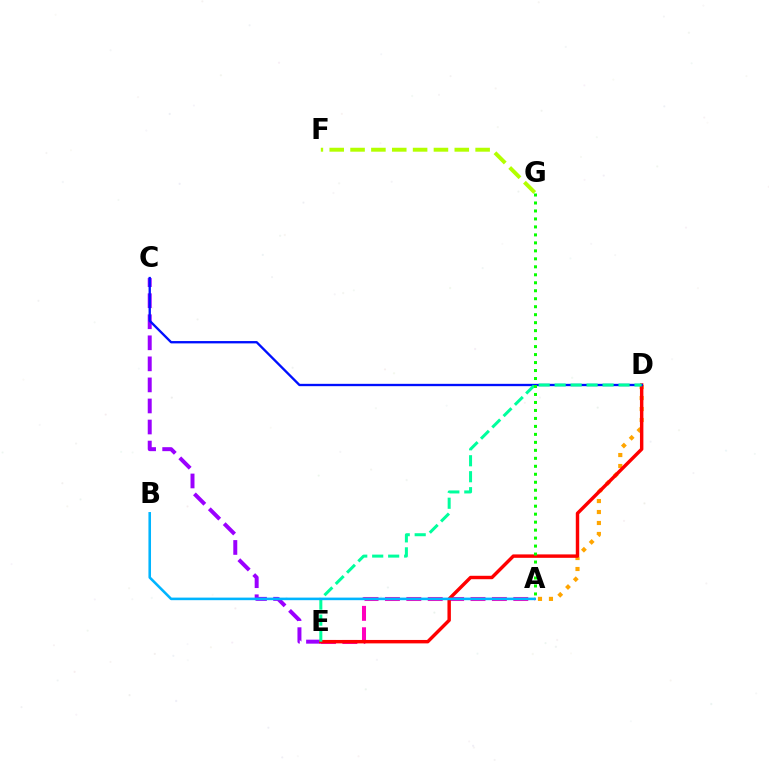{('F', 'G'): [{'color': '#b3ff00', 'line_style': 'dashed', 'thickness': 2.83}], ('A', 'D'): [{'color': '#ffa500', 'line_style': 'dotted', 'thickness': 2.98}], ('C', 'E'): [{'color': '#9b00ff', 'line_style': 'dashed', 'thickness': 2.86}], ('A', 'E'): [{'color': '#ff00bd', 'line_style': 'dashed', 'thickness': 2.91}], ('D', 'E'): [{'color': '#ff0000', 'line_style': 'solid', 'thickness': 2.47}, {'color': '#00ff9d', 'line_style': 'dashed', 'thickness': 2.17}], ('C', 'D'): [{'color': '#0010ff', 'line_style': 'solid', 'thickness': 1.68}], ('A', 'G'): [{'color': '#08ff00', 'line_style': 'dotted', 'thickness': 2.17}], ('A', 'B'): [{'color': '#00b5ff', 'line_style': 'solid', 'thickness': 1.86}]}